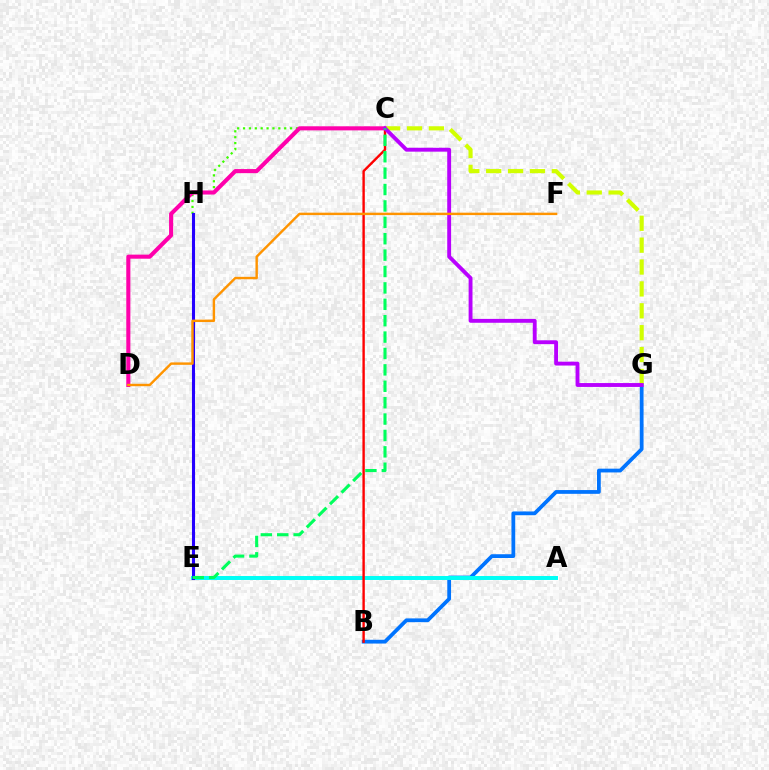{('B', 'G'): [{'color': '#0074ff', 'line_style': 'solid', 'thickness': 2.71}], ('A', 'E'): [{'color': '#00fff6', 'line_style': 'solid', 'thickness': 2.85}], ('B', 'C'): [{'color': '#ff0000', 'line_style': 'solid', 'thickness': 1.72}], ('C', 'H'): [{'color': '#3dff00', 'line_style': 'dotted', 'thickness': 1.6}], ('C', 'D'): [{'color': '#ff00ac', 'line_style': 'solid', 'thickness': 2.94}], ('E', 'H'): [{'color': '#2500ff', 'line_style': 'solid', 'thickness': 2.21}], ('C', 'G'): [{'color': '#d1ff00', 'line_style': 'dashed', 'thickness': 2.97}, {'color': '#b900ff', 'line_style': 'solid', 'thickness': 2.79}], ('C', 'E'): [{'color': '#00ff5c', 'line_style': 'dashed', 'thickness': 2.23}], ('D', 'F'): [{'color': '#ff9400', 'line_style': 'solid', 'thickness': 1.74}]}